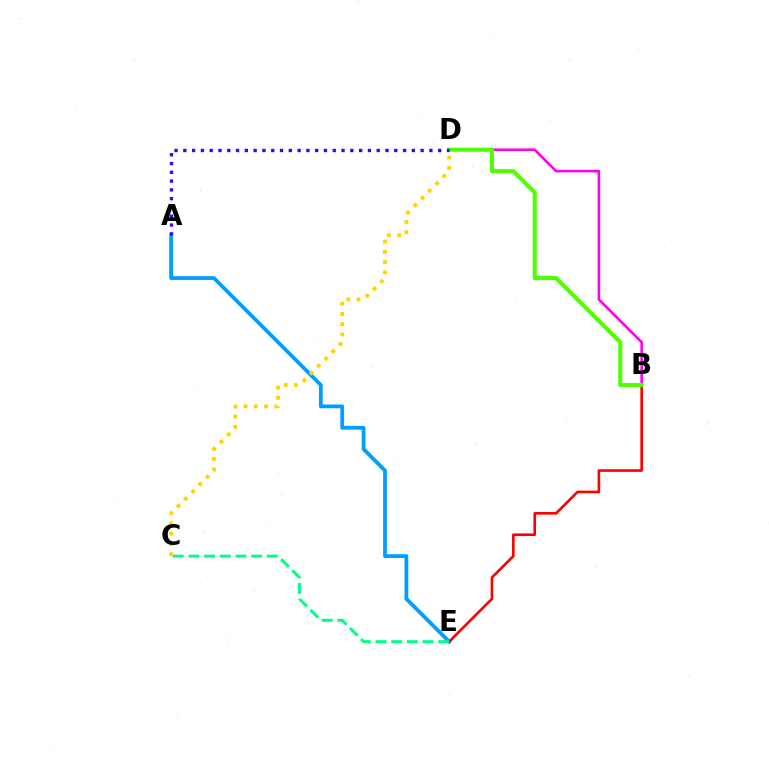{('A', 'E'): [{'color': '#009eff', 'line_style': 'solid', 'thickness': 2.73}], ('B', 'E'): [{'color': '#ff0000', 'line_style': 'solid', 'thickness': 1.9}], ('B', 'D'): [{'color': '#ff00ed', 'line_style': 'solid', 'thickness': 1.86}, {'color': '#4fff00', 'line_style': 'solid', 'thickness': 2.93}], ('C', 'E'): [{'color': '#00ff86', 'line_style': 'dashed', 'thickness': 2.13}], ('C', 'D'): [{'color': '#ffd500', 'line_style': 'dotted', 'thickness': 2.79}], ('A', 'D'): [{'color': '#3700ff', 'line_style': 'dotted', 'thickness': 2.39}]}